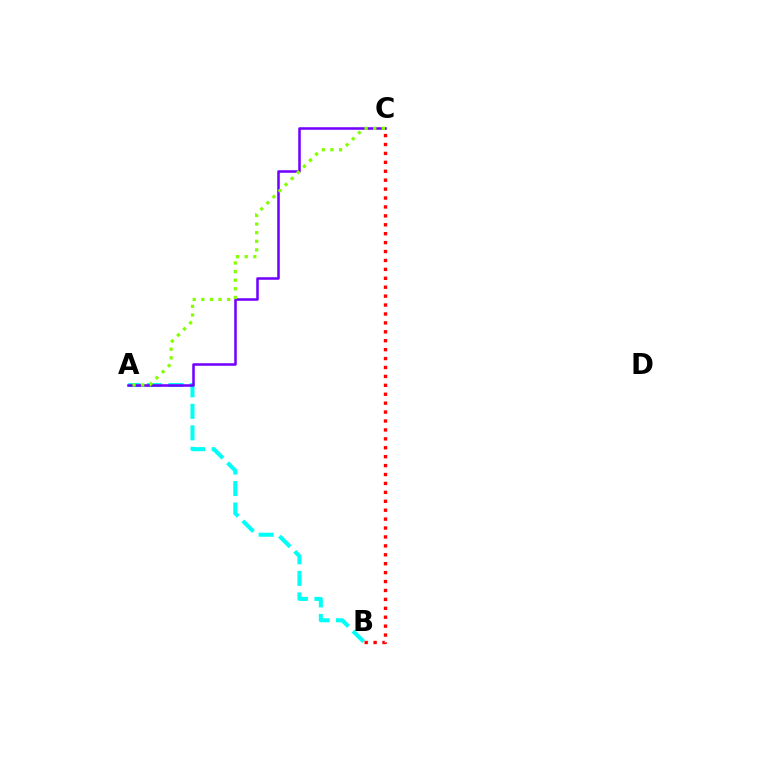{('A', 'B'): [{'color': '#00fff6', 'line_style': 'dashed', 'thickness': 2.92}], ('A', 'C'): [{'color': '#7200ff', 'line_style': 'solid', 'thickness': 1.83}, {'color': '#84ff00', 'line_style': 'dotted', 'thickness': 2.34}], ('B', 'C'): [{'color': '#ff0000', 'line_style': 'dotted', 'thickness': 2.42}]}